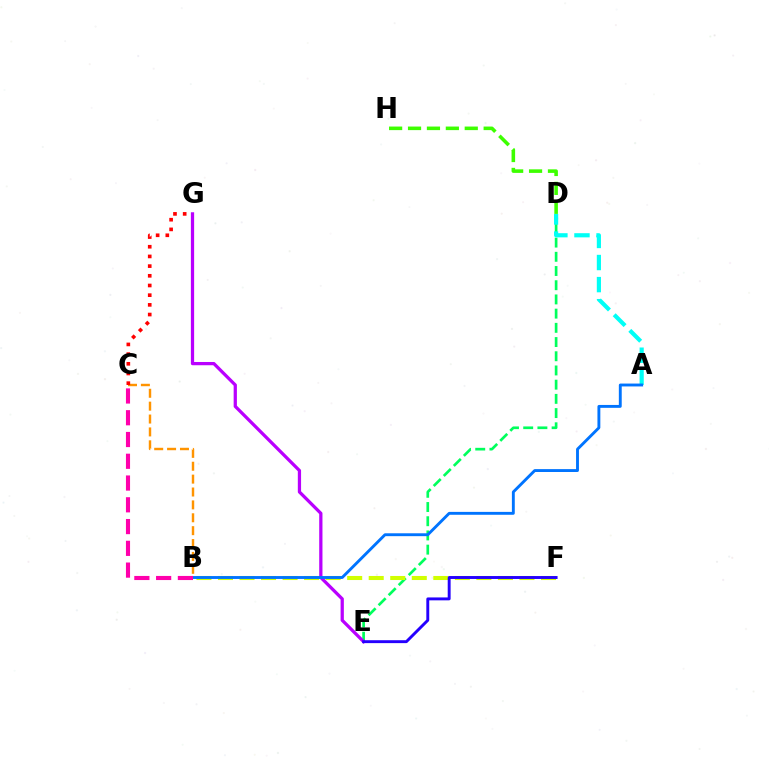{('D', 'E'): [{'color': '#00ff5c', 'line_style': 'dashed', 'thickness': 1.93}], ('A', 'D'): [{'color': '#00fff6', 'line_style': 'dashed', 'thickness': 3.0}], ('B', 'C'): [{'color': '#ff9400', 'line_style': 'dashed', 'thickness': 1.75}, {'color': '#ff00ac', 'line_style': 'dashed', 'thickness': 2.96}], ('E', 'G'): [{'color': '#b900ff', 'line_style': 'solid', 'thickness': 2.34}], ('B', 'F'): [{'color': '#d1ff00', 'line_style': 'dashed', 'thickness': 2.93}], ('D', 'H'): [{'color': '#3dff00', 'line_style': 'dashed', 'thickness': 2.57}], ('E', 'F'): [{'color': '#2500ff', 'line_style': 'solid', 'thickness': 2.1}], ('A', 'B'): [{'color': '#0074ff', 'line_style': 'solid', 'thickness': 2.08}], ('C', 'G'): [{'color': '#ff0000', 'line_style': 'dotted', 'thickness': 2.63}]}